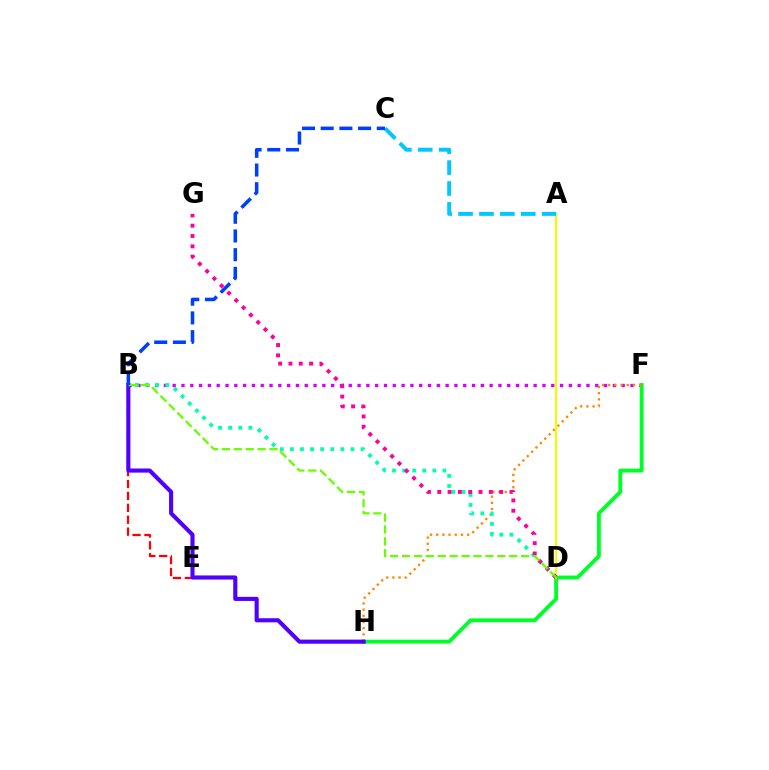{('B', 'E'): [{'color': '#ff0000', 'line_style': 'dashed', 'thickness': 1.62}], ('B', 'F'): [{'color': '#d600ff', 'line_style': 'dotted', 'thickness': 2.39}], ('F', 'H'): [{'color': '#00ff27', 'line_style': 'solid', 'thickness': 2.79}, {'color': '#ff8800', 'line_style': 'dotted', 'thickness': 1.68}], ('B', 'H'): [{'color': '#4f00ff', 'line_style': 'solid', 'thickness': 2.95}], ('A', 'D'): [{'color': '#eeff00', 'line_style': 'solid', 'thickness': 1.55}], ('A', 'C'): [{'color': '#00c7ff', 'line_style': 'dashed', 'thickness': 2.84}], ('B', 'D'): [{'color': '#00ffaf', 'line_style': 'dotted', 'thickness': 2.74}, {'color': '#66ff00', 'line_style': 'dashed', 'thickness': 1.62}], ('D', 'G'): [{'color': '#ff00a0', 'line_style': 'dotted', 'thickness': 2.8}], ('B', 'C'): [{'color': '#003fff', 'line_style': 'dashed', 'thickness': 2.54}]}